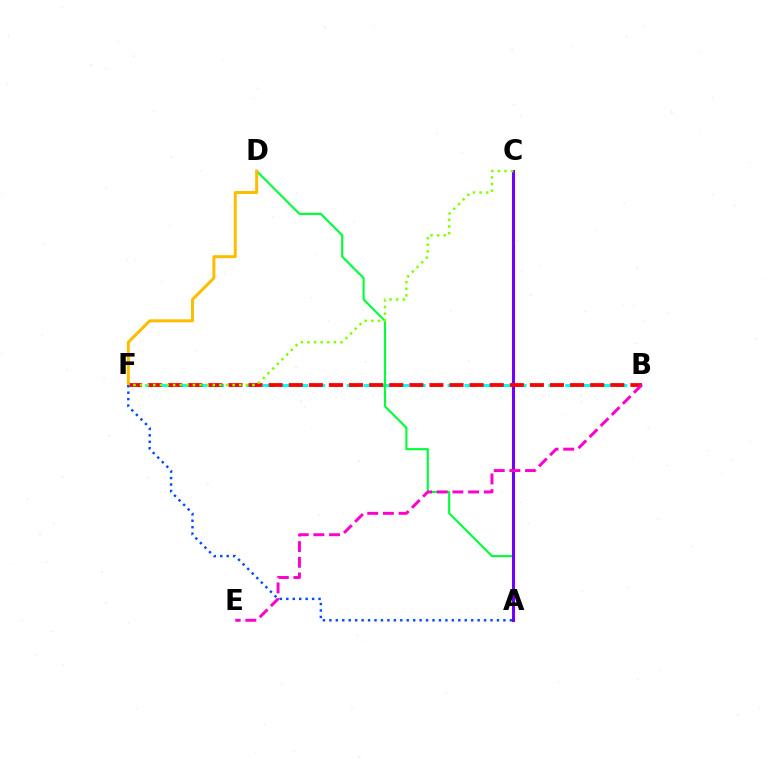{('B', 'F'): [{'color': '#00fff6', 'line_style': 'dashed', 'thickness': 2.28}, {'color': '#ff0000', 'line_style': 'dashed', 'thickness': 2.73}], ('A', 'D'): [{'color': '#00ff39', 'line_style': 'solid', 'thickness': 1.54}], ('A', 'C'): [{'color': '#7200ff', 'line_style': 'solid', 'thickness': 2.2}], ('C', 'F'): [{'color': '#84ff00', 'line_style': 'dotted', 'thickness': 1.8}], ('B', 'E'): [{'color': '#ff00cf', 'line_style': 'dashed', 'thickness': 2.13}], ('D', 'F'): [{'color': '#ffbd00', 'line_style': 'solid', 'thickness': 2.16}], ('A', 'F'): [{'color': '#004bff', 'line_style': 'dotted', 'thickness': 1.75}]}